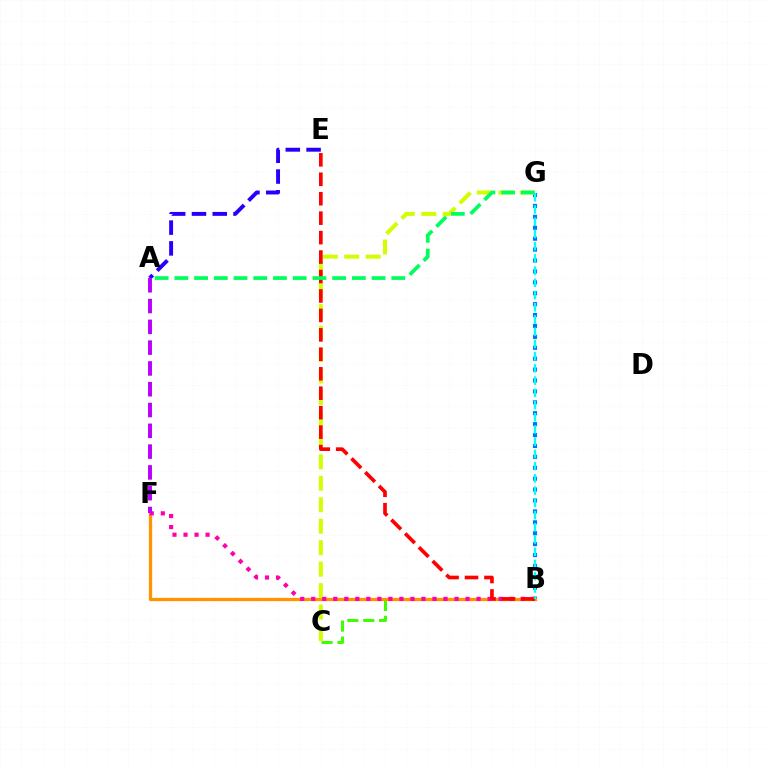{('B', 'C'): [{'color': '#3dff00', 'line_style': 'dashed', 'thickness': 2.16}], ('B', 'G'): [{'color': '#0074ff', 'line_style': 'dotted', 'thickness': 2.96}, {'color': '#00fff6', 'line_style': 'dashed', 'thickness': 1.66}], ('A', 'E'): [{'color': '#2500ff', 'line_style': 'dashed', 'thickness': 2.82}], ('B', 'F'): [{'color': '#ff9400', 'line_style': 'solid', 'thickness': 2.36}, {'color': '#ff00ac', 'line_style': 'dotted', 'thickness': 2.99}], ('C', 'G'): [{'color': '#d1ff00', 'line_style': 'dashed', 'thickness': 2.92}], ('B', 'E'): [{'color': '#ff0000', 'line_style': 'dashed', 'thickness': 2.64}], ('A', 'F'): [{'color': '#b900ff', 'line_style': 'dashed', 'thickness': 2.82}], ('A', 'G'): [{'color': '#00ff5c', 'line_style': 'dashed', 'thickness': 2.68}]}